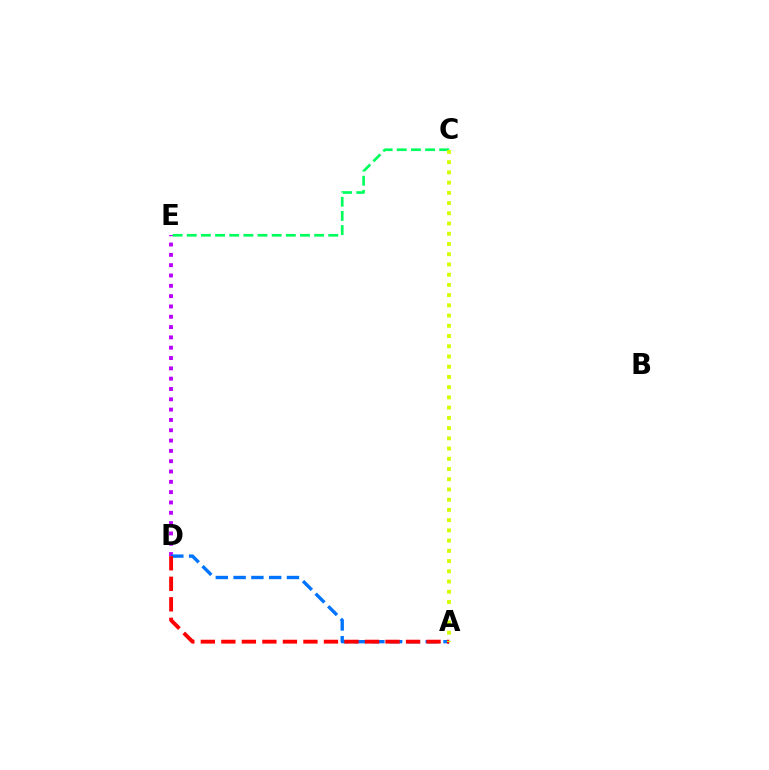{('D', 'E'): [{'color': '#b900ff', 'line_style': 'dotted', 'thickness': 2.8}], ('A', 'D'): [{'color': '#0074ff', 'line_style': 'dashed', 'thickness': 2.42}, {'color': '#ff0000', 'line_style': 'dashed', 'thickness': 2.79}], ('C', 'E'): [{'color': '#00ff5c', 'line_style': 'dashed', 'thickness': 1.92}], ('A', 'C'): [{'color': '#d1ff00', 'line_style': 'dotted', 'thickness': 2.78}]}